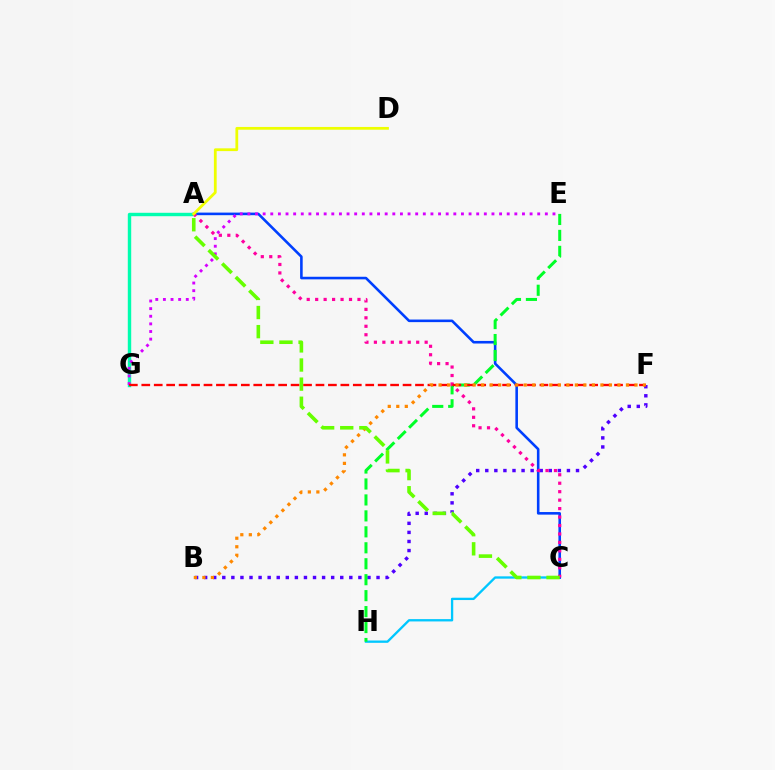{('C', 'H'): [{'color': '#00c7ff', 'line_style': 'solid', 'thickness': 1.67}], ('B', 'F'): [{'color': '#4f00ff', 'line_style': 'dotted', 'thickness': 2.47}, {'color': '#ff8800', 'line_style': 'dotted', 'thickness': 2.31}], ('A', 'C'): [{'color': '#003fff', 'line_style': 'solid', 'thickness': 1.87}, {'color': '#ff00a0', 'line_style': 'dotted', 'thickness': 2.3}, {'color': '#66ff00', 'line_style': 'dashed', 'thickness': 2.6}], ('A', 'G'): [{'color': '#00ffaf', 'line_style': 'solid', 'thickness': 2.45}], ('E', 'G'): [{'color': '#d600ff', 'line_style': 'dotted', 'thickness': 2.07}], ('E', 'H'): [{'color': '#00ff27', 'line_style': 'dashed', 'thickness': 2.17}], ('A', 'D'): [{'color': '#eeff00', 'line_style': 'solid', 'thickness': 1.99}], ('F', 'G'): [{'color': '#ff0000', 'line_style': 'dashed', 'thickness': 1.69}]}